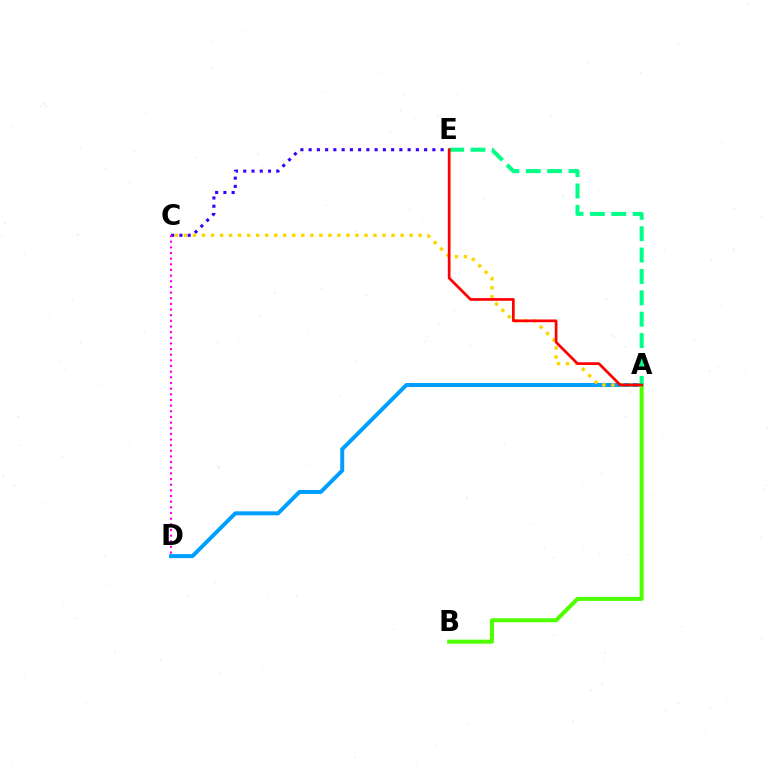{('C', 'E'): [{'color': '#3700ff', 'line_style': 'dotted', 'thickness': 2.24}], ('A', 'D'): [{'color': '#009eff', 'line_style': 'solid', 'thickness': 2.87}], ('A', 'B'): [{'color': '#4fff00', 'line_style': 'solid', 'thickness': 2.9}], ('A', 'C'): [{'color': '#ffd500', 'line_style': 'dotted', 'thickness': 2.45}], ('A', 'E'): [{'color': '#00ff86', 'line_style': 'dashed', 'thickness': 2.9}, {'color': '#ff0000', 'line_style': 'solid', 'thickness': 1.96}], ('C', 'D'): [{'color': '#ff00ed', 'line_style': 'dotted', 'thickness': 1.54}]}